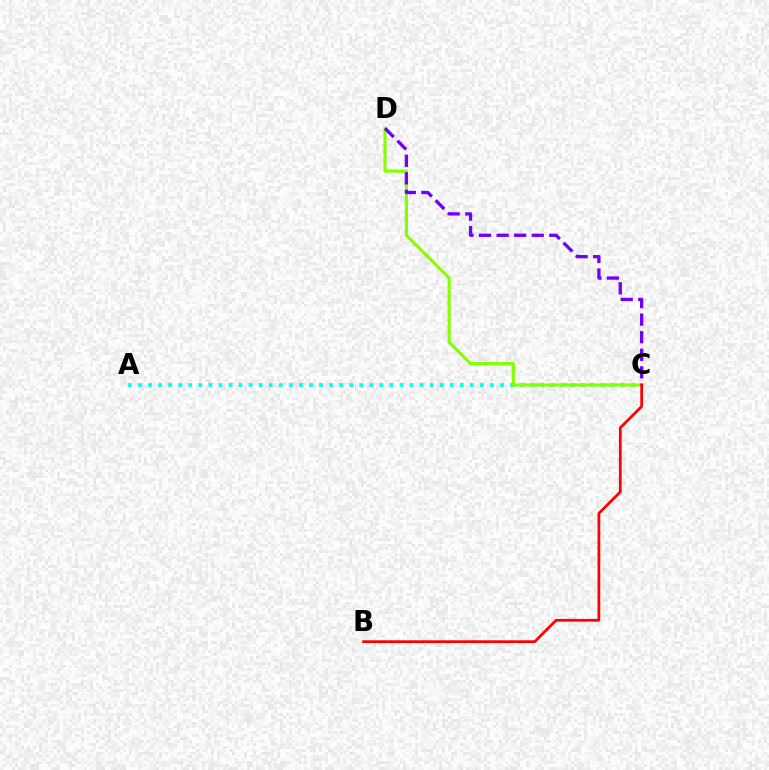{('A', 'C'): [{'color': '#00fff6', 'line_style': 'dotted', 'thickness': 2.73}], ('C', 'D'): [{'color': '#84ff00', 'line_style': 'solid', 'thickness': 2.28}, {'color': '#7200ff', 'line_style': 'dashed', 'thickness': 2.39}], ('B', 'C'): [{'color': '#ff0000', 'line_style': 'solid', 'thickness': 1.97}]}